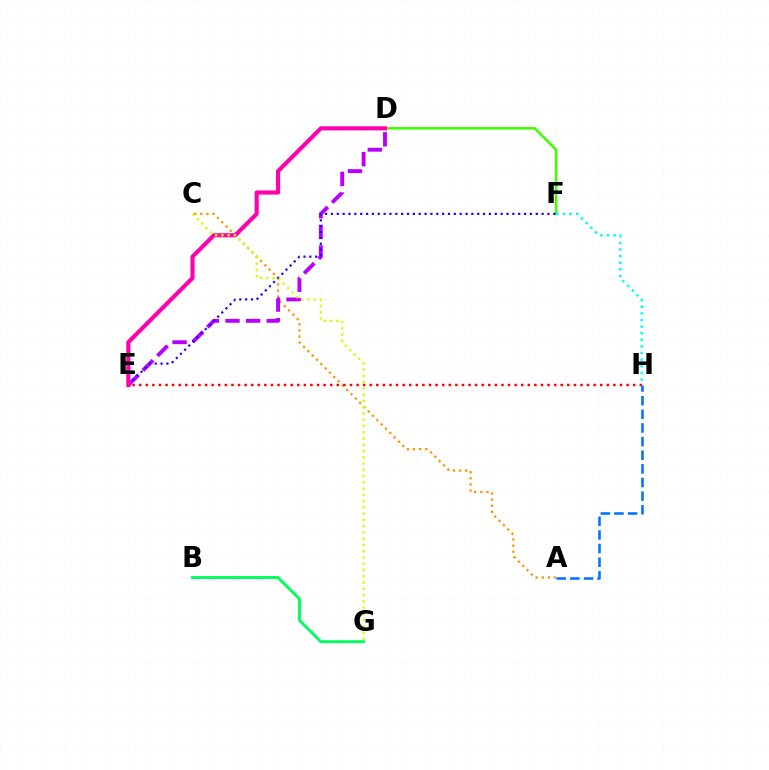{('A', 'C'): [{'color': '#ff9400', 'line_style': 'dotted', 'thickness': 1.66}], ('E', 'H'): [{'color': '#ff0000', 'line_style': 'dotted', 'thickness': 1.79}], ('D', 'F'): [{'color': '#3dff00', 'line_style': 'solid', 'thickness': 1.85}], ('D', 'E'): [{'color': '#b900ff', 'line_style': 'dashed', 'thickness': 2.8}, {'color': '#ff00ac', 'line_style': 'solid', 'thickness': 2.98}], ('E', 'F'): [{'color': '#2500ff', 'line_style': 'dotted', 'thickness': 1.59}], ('A', 'H'): [{'color': '#0074ff', 'line_style': 'dashed', 'thickness': 1.85}], ('F', 'H'): [{'color': '#00fff6', 'line_style': 'dotted', 'thickness': 1.8}], ('B', 'G'): [{'color': '#00ff5c', 'line_style': 'solid', 'thickness': 2.1}], ('C', 'G'): [{'color': '#d1ff00', 'line_style': 'dotted', 'thickness': 1.7}]}